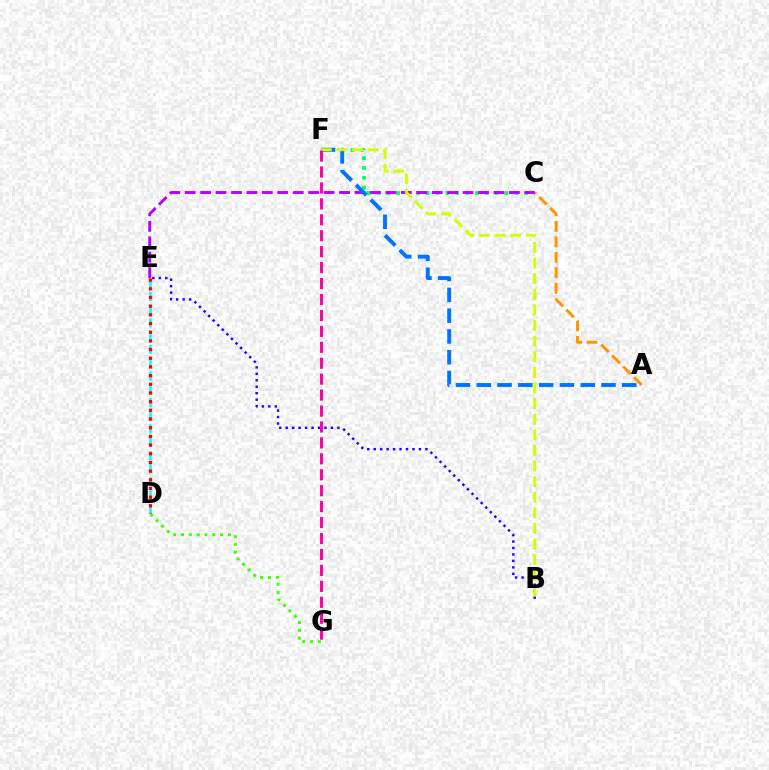{('B', 'E'): [{'color': '#2500ff', 'line_style': 'dotted', 'thickness': 1.76}], ('A', 'C'): [{'color': '#ff9400', 'line_style': 'dashed', 'thickness': 2.1}], ('D', 'G'): [{'color': '#3dff00', 'line_style': 'dotted', 'thickness': 2.12}], ('C', 'F'): [{'color': '#00ff5c', 'line_style': 'dotted', 'thickness': 2.68}], ('D', 'E'): [{'color': '#00fff6', 'line_style': 'dashed', 'thickness': 1.8}, {'color': '#ff0000', 'line_style': 'dotted', 'thickness': 2.36}], ('C', 'E'): [{'color': '#b900ff', 'line_style': 'dashed', 'thickness': 2.1}], ('A', 'F'): [{'color': '#0074ff', 'line_style': 'dashed', 'thickness': 2.82}], ('B', 'F'): [{'color': '#d1ff00', 'line_style': 'dashed', 'thickness': 2.12}], ('F', 'G'): [{'color': '#ff00ac', 'line_style': 'dashed', 'thickness': 2.16}]}